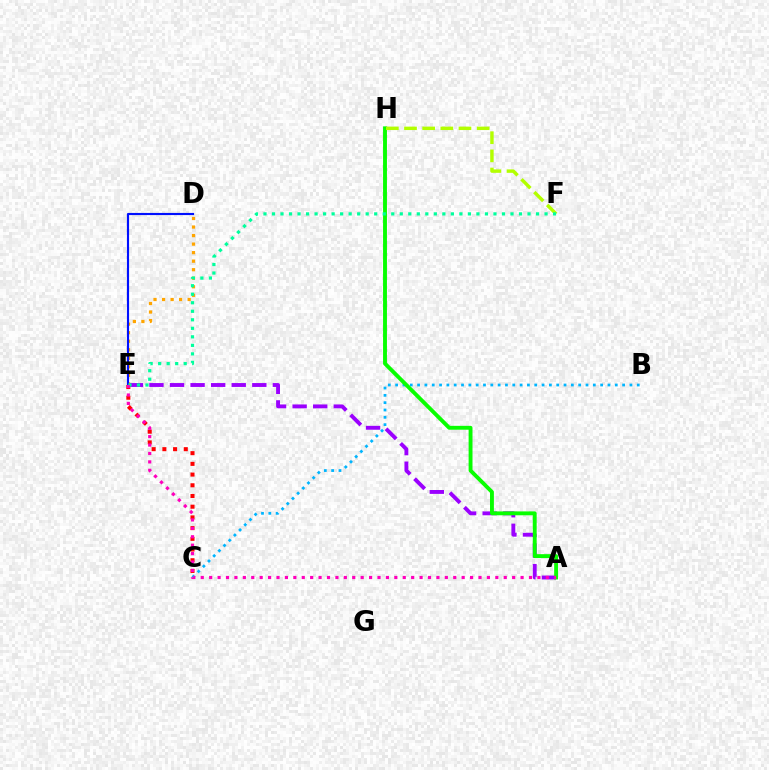{('C', 'E'): [{'color': '#ff0000', 'line_style': 'dotted', 'thickness': 2.91}], ('A', 'E'): [{'color': '#9b00ff', 'line_style': 'dashed', 'thickness': 2.79}, {'color': '#ff00bd', 'line_style': 'dotted', 'thickness': 2.29}], ('D', 'E'): [{'color': '#ffa500', 'line_style': 'dotted', 'thickness': 2.32}, {'color': '#0010ff', 'line_style': 'solid', 'thickness': 1.54}], ('B', 'C'): [{'color': '#00b5ff', 'line_style': 'dotted', 'thickness': 1.99}], ('A', 'H'): [{'color': '#08ff00', 'line_style': 'solid', 'thickness': 2.8}], ('F', 'H'): [{'color': '#b3ff00', 'line_style': 'dashed', 'thickness': 2.47}], ('E', 'F'): [{'color': '#00ff9d', 'line_style': 'dotted', 'thickness': 2.31}]}